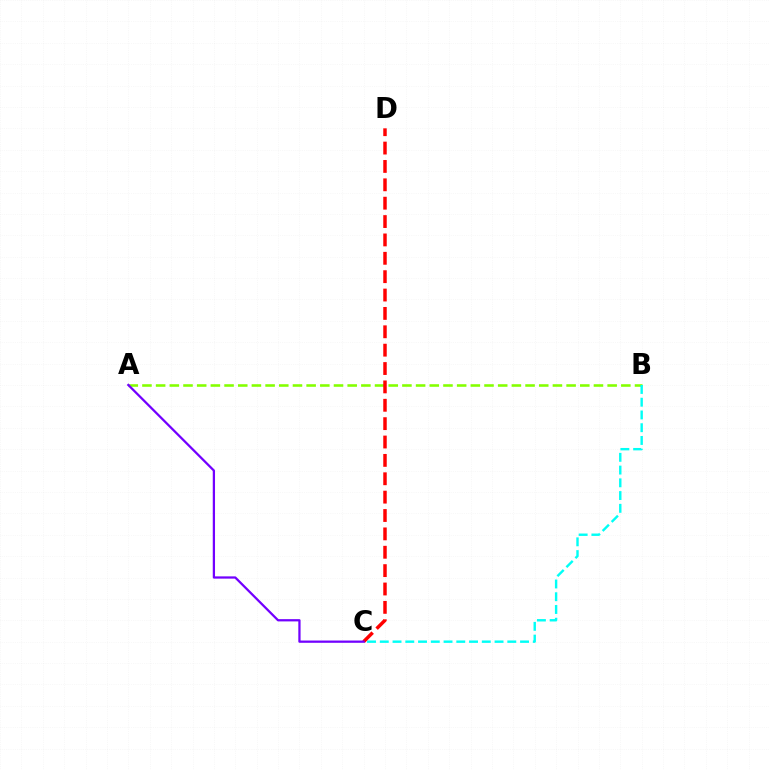{('A', 'B'): [{'color': '#84ff00', 'line_style': 'dashed', 'thickness': 1.86}], ('B', 'C'): [{'color': '#00fff6', 'line_style': 'dashed', 'thickness': 1.73}], ('C', 'D'): [{'color': '#ff0000', 'line_style': 'dashed', 'thickness': 2.5}], ('A', 'C'): [{'color': '#7200ff', 'line_style': 'solid', 'thickness': 1.63}]}